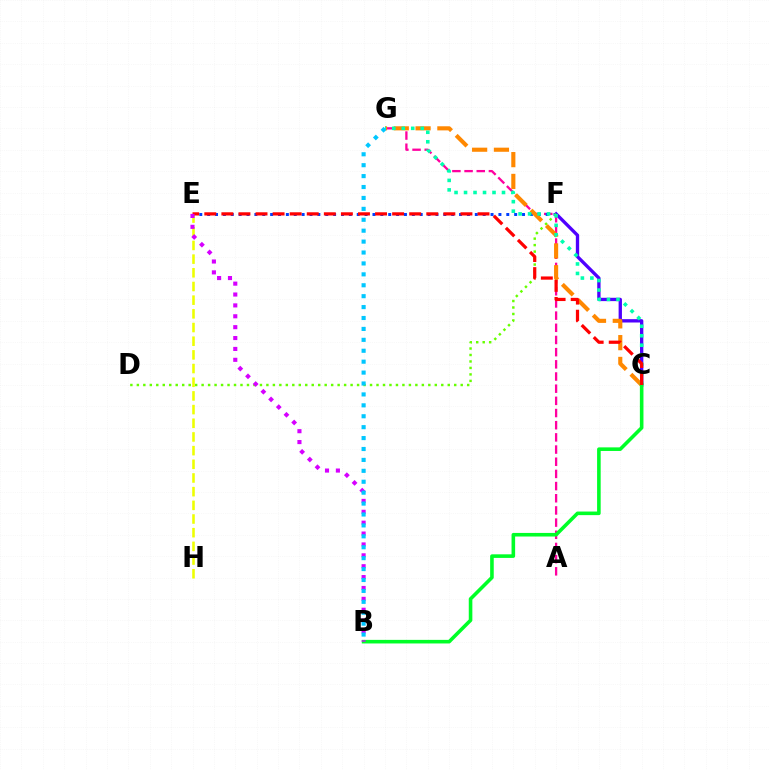{('C', 'F'): [{'color': '#4f00ff', 'line_style': 'solid', 'thickness': 2.4}], ('A', 'G'): [{'color': '#ff00a0', 'line_style': 'dashed', 'thickness': 1.65}], ('E', 'F'): [{'color': '#003fff', 'line_style': 'dotted', 'thickness': 2.14}], ('D', 'F'): [{'color': '#66ff00', 'line_style': 'dotted', 'thickness': 1.76}], ('C', 'G'): [{'color': '#ff8800', 'line_style': 'dashed', 'thickness': 2.96}, {'color': '#00ffaf', 'line_style': 'dotted', 'thickness': 2.58}], ('E', 'H'): [{'color': '#eeff00', 'line_style': 'dashed', 'thickness': 1.86}], ('B', 'C'): [{'color': '#00ff27', 'line_style': 'solid', 'thickness': 2.58}], ('C', 'E'): [{'color': '#ff0000', 'line_style': 'dashed', 'thickness': 2.32}], ('B', 'E'): [{'color': '#d600ff', 'line_style': 'dotted', 'thickness': 2.96}], ('B', 'G'): [{'color': '#00c7ff', 'line_style': 'dotted', 'thickness': 2.97}]}